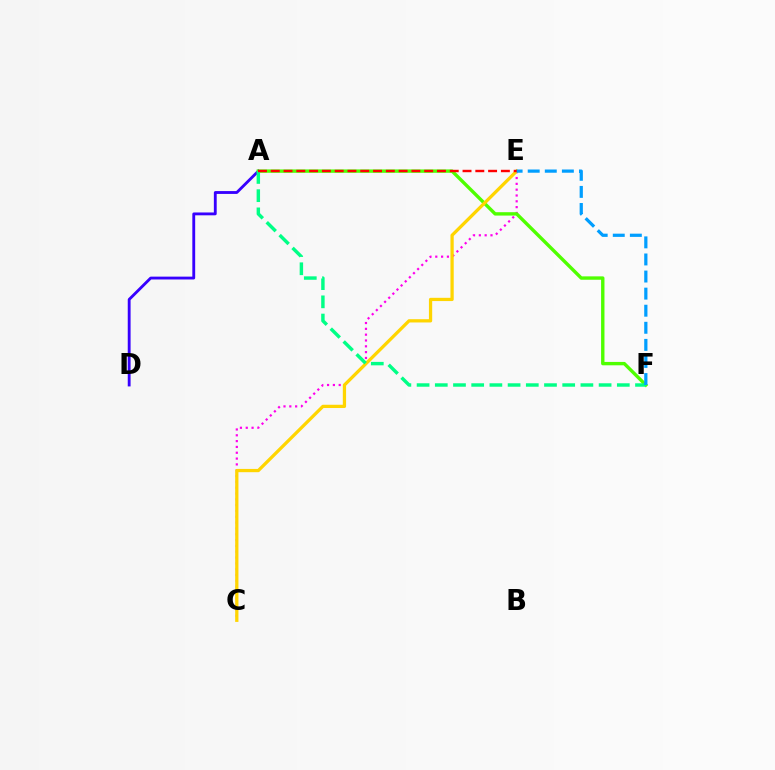{('A', 'D'): [{'color': '#3700ff', 'line_style': 'solid', 'thickness': 2.05}], ('C', 'E'): [{'color': '#ff00ed', 'line_style': 'dotted', 'thickness': 1.58}, {'color': '#ffd500', 'line_style': 'solid', 'thickness': 2.35}], ('A', 'F'): [{'color': '#4fff00', 'line_style': 'solid', 'thickness': 2.43}, {'color': '#00ff86', 'line_style': 'dashed', 'thickness': 2.47}], ('A', 'E'): [{'color': '#ff0000', 'line_style': 'dashed', 'thickness': 1.74}], ('E', 'F'): [{'color': '#009eff', 'line_style': 'dashed', 'thickness': 2.32}]}